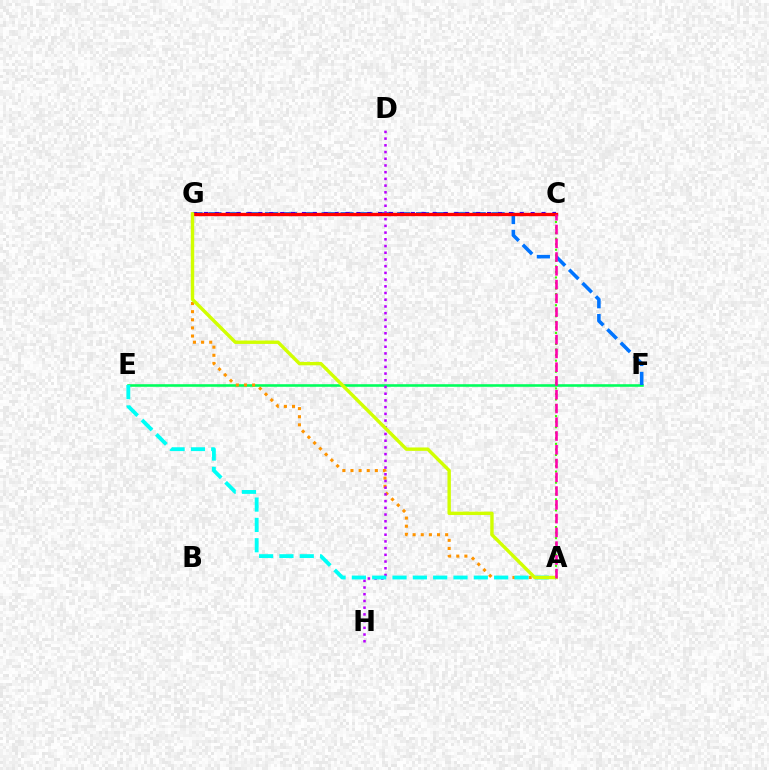{('E', 'F'): [{'color': '#00ff5c', 'line_style': 'solid', 'thickness': 1.86}], ('A', 'G'): [{'color': '#ff9400', 'line_style': 'dotted', 'thickness': 2.21}, {'color': '#d1ff00', 'line_style': 'solid', 'thickness': 2.45}], ('F', 'G'): [{'color': '#0074ff', 'line_style': 'dashed', 'thickness': 2.56}], ('D', 'H'): [{'color': '#b900ff', 'line_style': 'dotted', 'thickness': 1.82}], ('C', 'G'): [{'color': '#2500ff', 'line_style': 'dotted', 'thickness': 2.96}, {'color': '#ff0000', 'line_style': 'solid', 'thickness': 2.4}], ('A', 'C'): [{'color': '#3dff00', 'line_style': 'dotted', 'thickness': 1.51}, {'color': '#ff00ac', 'line_style': 'dashed', 'thickness': 1.87}], ('A', 'E'): [{'color': '#00fff6', 'line_style': 'dashed', 'thickness': 2.76}]}